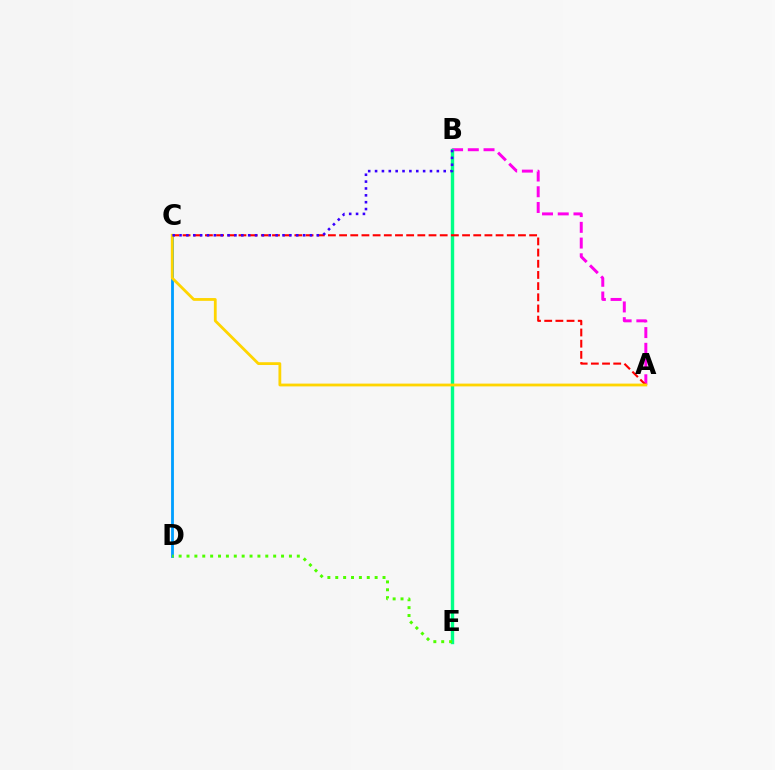{('A', 'B'): [{'color': '#ff00ed', 'line_style': 'dashed', 'thickness': 2.14}], ('C', 'D'): [{'color': '#009eff', 'line_style': 'solid', 'thickness': 2.03}], ('B', 'E'): [{'color': '#00ff86', 'line_style': 'solid', 'thickness': 2.44}], ('A', 'C'): [{'color': '#ff0000', 'line_style': 'dashed', 'thickness': 1.52}, {'color': '#ffd500', 'line_style': 'solid', 'thickness': 2.01}], ('B', 'C'): [{'color': '#3700ff', 'line_style': 'dotted', 'thickness': 1.87}], ('D', 'E'): [{'color': '#4fff00', 'line_style': 'dotted', 'thickness': 2.14}]}